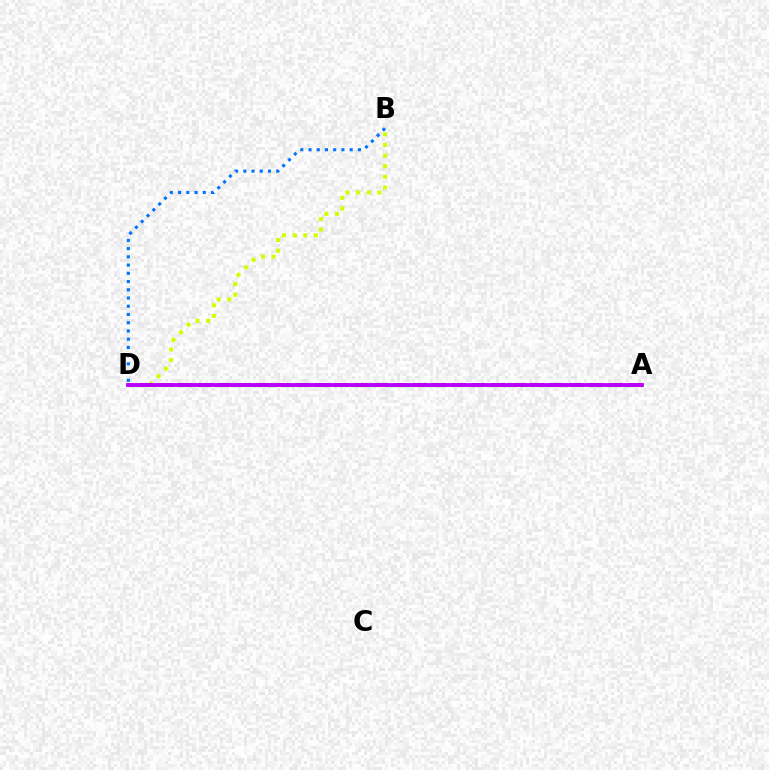{('A', 'D'): [{'color': '#00ff5c', 'line_style': 'dashed', 'thickness': 2.32}, {'color': '#ff0000', 'line_style': 'dashed', 'thickness': 2.66}, {'color': '#b900ff', 'line_style': 'solid', 'thickness': 2.74}], ('B', 'D'): [{'color': '#0074ff', 'line_style': 'dotted', 'thickness': 2.24}, {'color': '#d1ff00', 'line_style': 'dotted', 'thickness': 2.89}]}